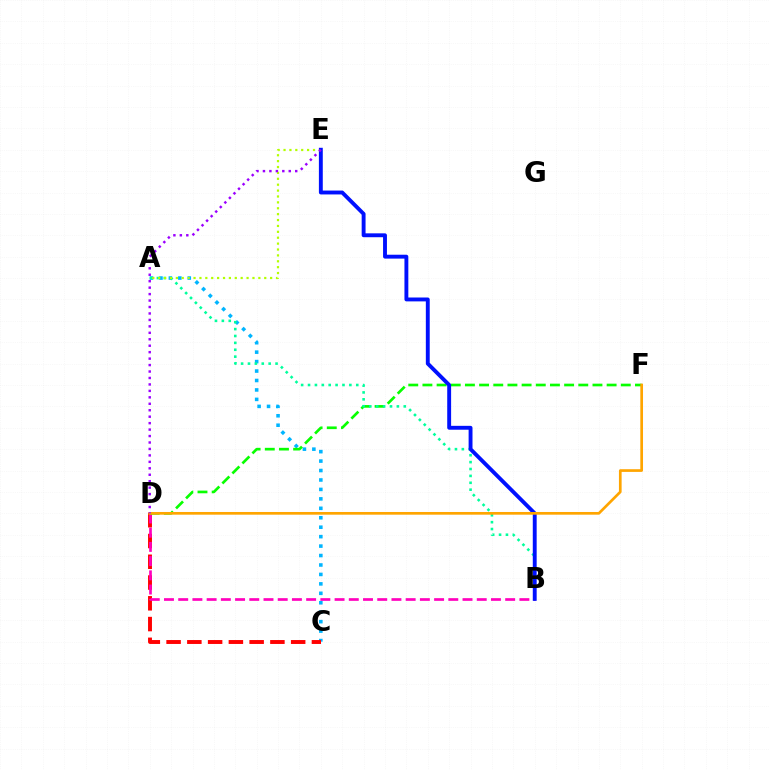{('A', 'C'): [{'color': '#00b5ff', 'line_style': 'dotted', 'thickness': 2.57}], ('C', 'D'): [{'color': '#ff0000', 'line_style': 'dashed', 'thickness': 2.82}], ('B', 'D'): [{'color': '#ff00bd', 'line_style': 'dashed', 'thickness': 1.93}], ('D', 'F'): [{'color': '#08ff00', 'line_style': 'dashed', 'thickness': 1.92}, {'color': '#ffa500', 'line_style': 'solid', 'thickness': 1.94}], ('A', 'B'): [{'color': '#00ff9d', 'line_style': 'dotted', 'thickness': 1.87}], ('A', 'E'): [{'color': '#b3ff00', 'line_style': 'dotted', 'thickness': 1.6}], ('B', 'E'): [{'color': '#0010ff', 'line_style': 'solid', 'thickness': 2.8}], ('D', 'E'): [{'color': '#9b00ff', 'line_style': 'dotted', 'thickness': 1.75}]}